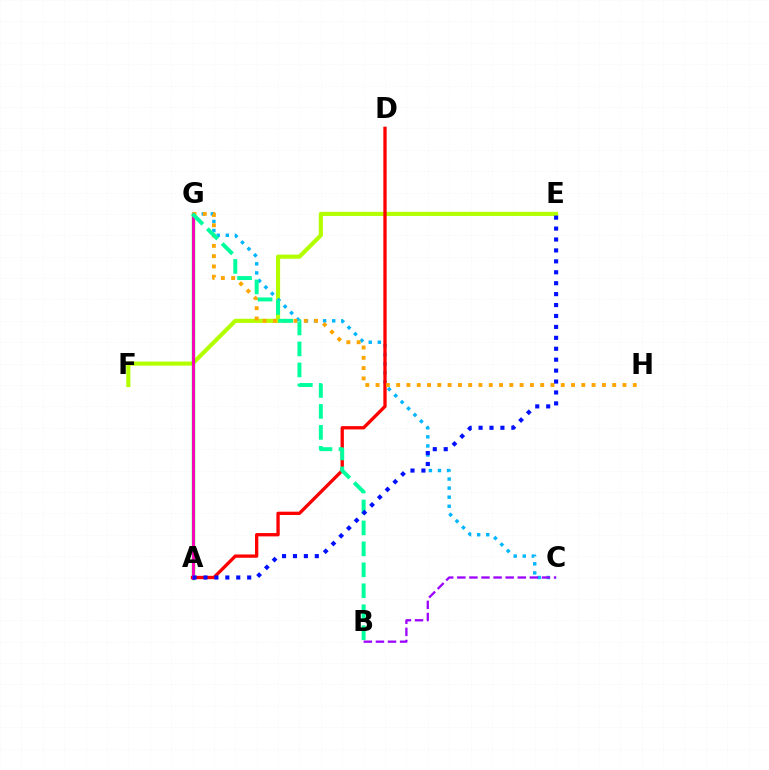{('E', 'F'): [{'color': '#b3ff00', 'line_style': 'solid', 'thickness': 2.98}], ('A', 'G'): [{'color': '#08ff00', 'line_style': 'solid', 'thickness': 2.45}, {'color': '#ff00bd', 'line_style': 'solid', 'thickness': 2.09}], ('C', 'G'): [{'color': '#00b5ff', 'line_style': 'dotted', 'thickness': 2.47}], ('A', 'D'): [{'color': '#ff0000', 'line_style': 'solid', 'thickness': 2.38}], ('B', 'C'): [{'color': '#9b00ff', 'line_style': 'dashed', 'thickness': 1.64}], ('G', 'H'): [{'color': '#ffa500', 'line_style': 'dotted', 'thickness': 2.8}], ('B', 'G'): [{'color': '#00ff9d', 'line_style': 'dashed', 'thickness': 2.85}], ('A', 'E'): [{'color': '#0010ff', 'line_style': 'dotted', 'thickness': 2.97}]}